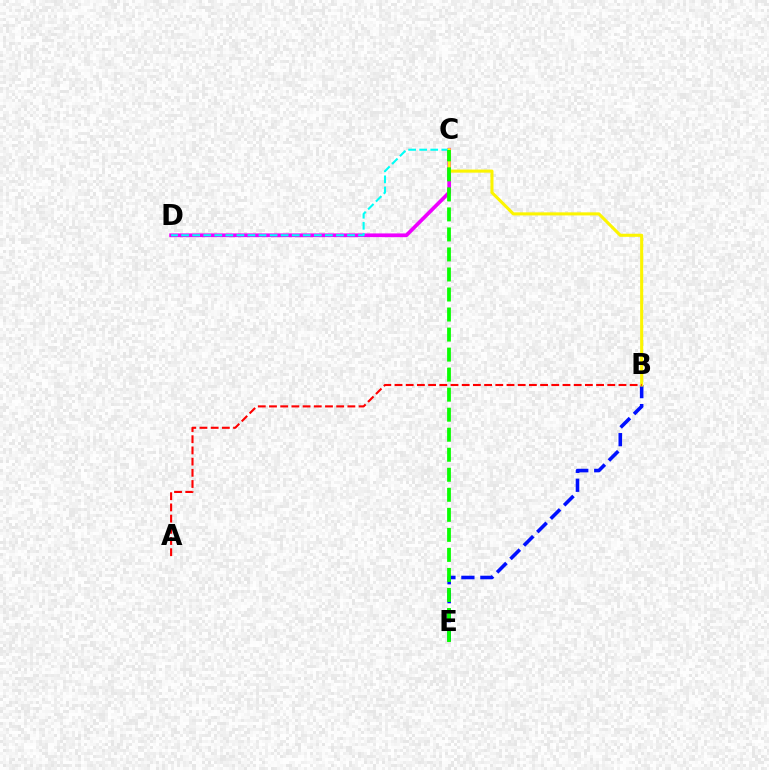{('C', 'D'): [{'color': '#ee00ff', 'line_style': 'solid', 'thickness': 2.67}, {'color': '#00fff6', 'line_style': 'dashed', 'thickness': 1.5}], ('B', 'E'): [{'color': '#0010ff', 'line_style': 'dashed', 'thickness': 2.58}], ('B', 'C'): [{'color': '#fcf500', 'line_style': 'solid', 'thickness': 2.22}], ('A', 'B'): [{'color': '#ff0000', 'line_style': 'dashed', 'thickness': 1.52}], ('C', 'E'): [{'color': '#08ff00', 'line_style': 'dashed', 'thickness': 2.72}]}